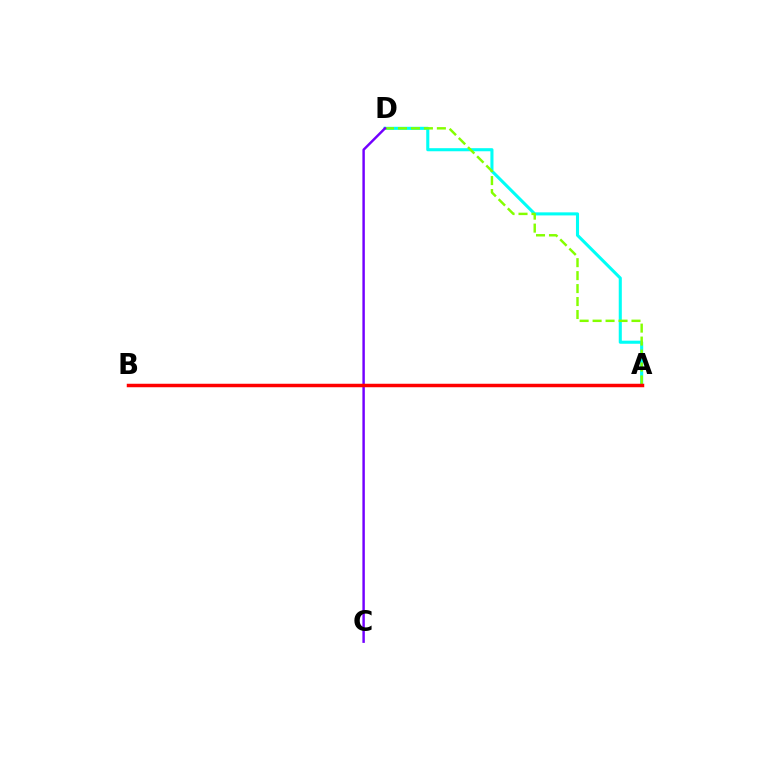{('A', 'D'): [{'color': '#00fff6', 'line_style': 'solid', 'thickness': 2.22}, {'color': '#84ff00', 'line_style': 'dashed', 'thickness': 1.76}], ('C', 'D'): [{'color': '#7200ff', 'line_style': 'solid', 'thickness': 1.76}], ('A', 'B'): [{'color': '#ff0000', 'line_style': 'solid', 'thickness': 2.51}]}